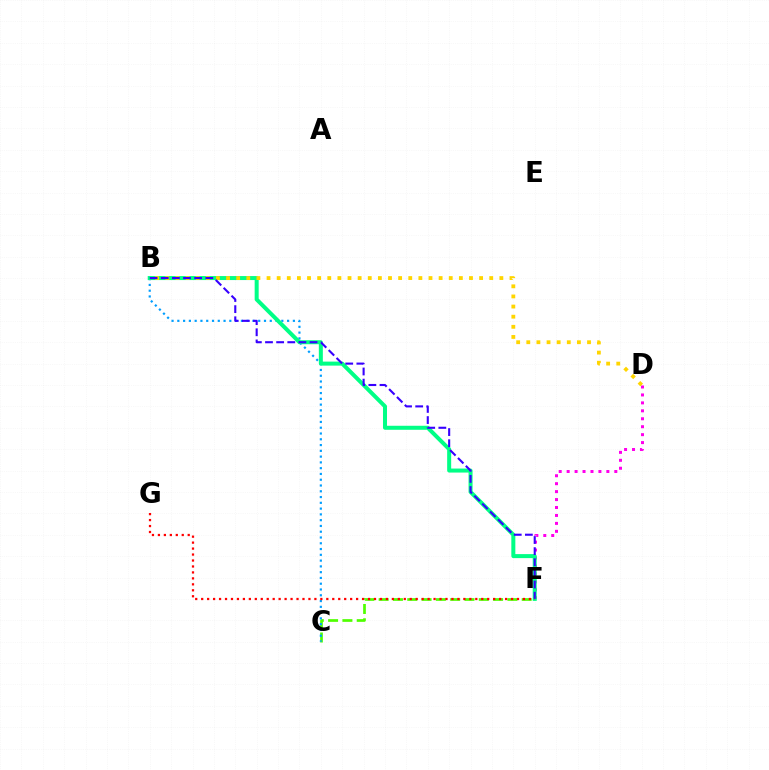{('C', 'F'): [{'color': '#4fff00', 'line_style': 'dashed', 'thickness': 1.94}], ('D', 'F'): [{'color': '#ff00ed', 'line_style': 'dotted', 'thickness': 2.16}], ('B', 'C'): [{'color': '#009eff', 'line_style': 'dotted', 'thickness': 1.57}], ('B', 'F'): [{'color': '#00ff86', 'line_style': 'solid', 'thickness': 2.89}, {'color': '#3700ff', 'line_style': 'dashed', 'thickness': 1.51}], ('B', 'D'): [{'color': '#ffd500', 'line_style': 'dotted', 'thickness': 2.75}], ('F', 'G'): [{'color': '#ff0000', 'line_style': 'dotted', 'thickness': 1.62}]}